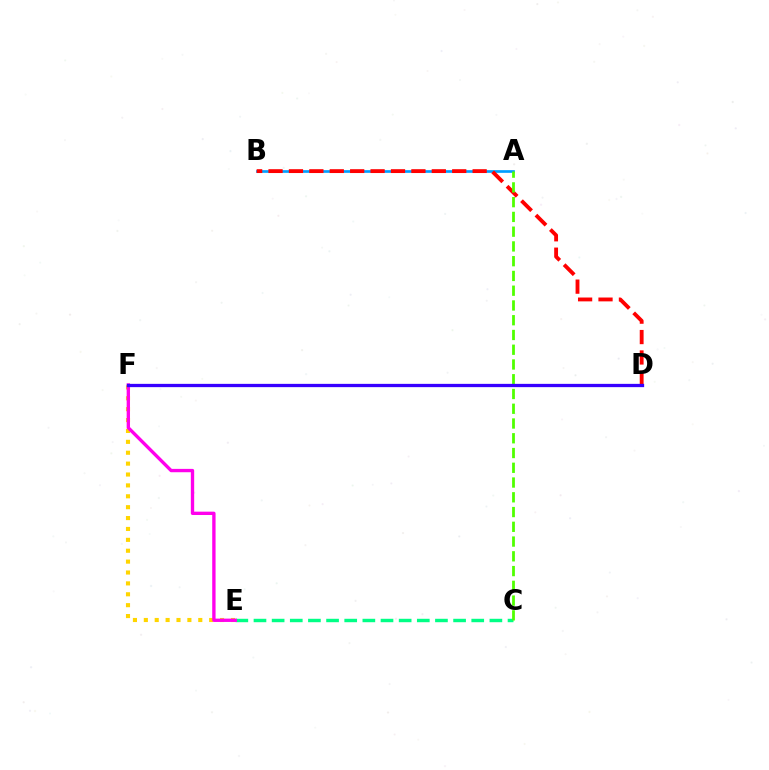{('E', 'F'): [{'color': '#ffd500', 'line_style': 'dotted', 'thickness': 2.96}, {'color': '#ff00ed', 'line_style': 'solid', 'thickness': 2.41}], ('A', 'B'): [{'color': '#009eff', 'line_style': 'solid', 'thickness': 1.93}], ('B', 'D'): [{'color': '#ff0000', 'line_style': 'dashed', 'thickness': 2.77}], ('C', 'E'): [{'color': '#00ff86', 'line_style': 'dashed', 'thickness': 2.47}], ('A', 'C'): [{'color': '#4fff00', 'line_style': 'dashed', 'thickness': 2.0}], ('D', 'F'): [{'color': '#3700ff', 'line_style': 'solid', 'thickness': 2.36}]}